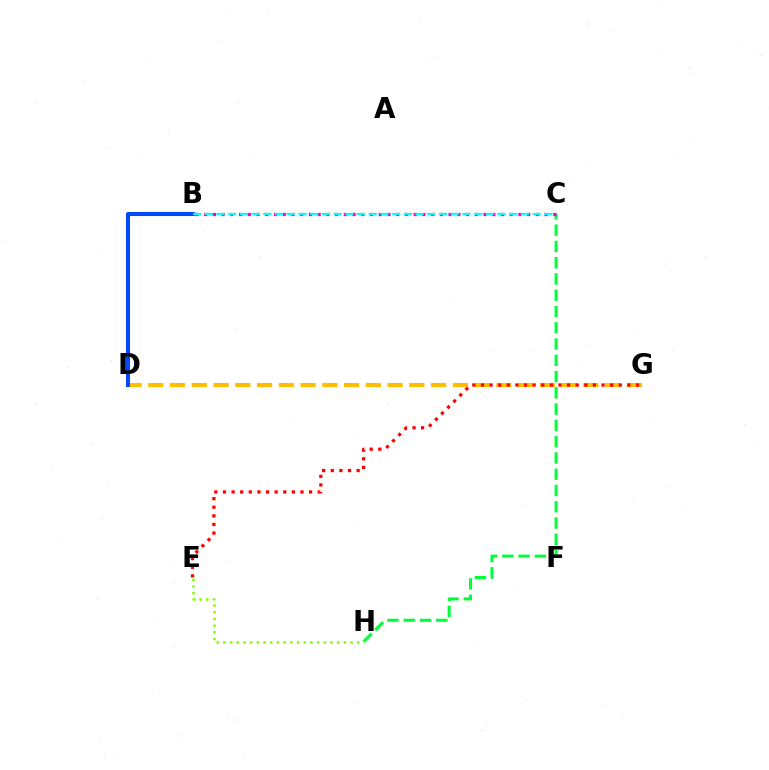{('C', 'H'): [{'color': '#00ff39', 'line_style': 'dashed', 'thickness': 2.21}], ('B', 'D'): [{'color': '#7200ff', 'line_style': 'dashed', 'thickness': 2.0}, {'color': '#004bff', 'line_style': 'solid', 'thickness': 2.92}], ('B', 'C'): [{'color': '#ff00cf', 'line_style': 'dotted', 'thickness': 2.37}, {'color': '#00fff6', 'line_style': 'dashed', 'thickness': 1.59}], ('E', 'H'): [{'color': '#84ff00', 'line_style': 'dotted', 'thickness': 1.82}], ('D', 'G'): [{'color': '#ffbd00', 'line_style': 'dashed', 'thickness': 2.96}], ('E', 'G'): [{'color': '#ff0000', 'line_style': 'dotted', 'thickness': 2.34}]}